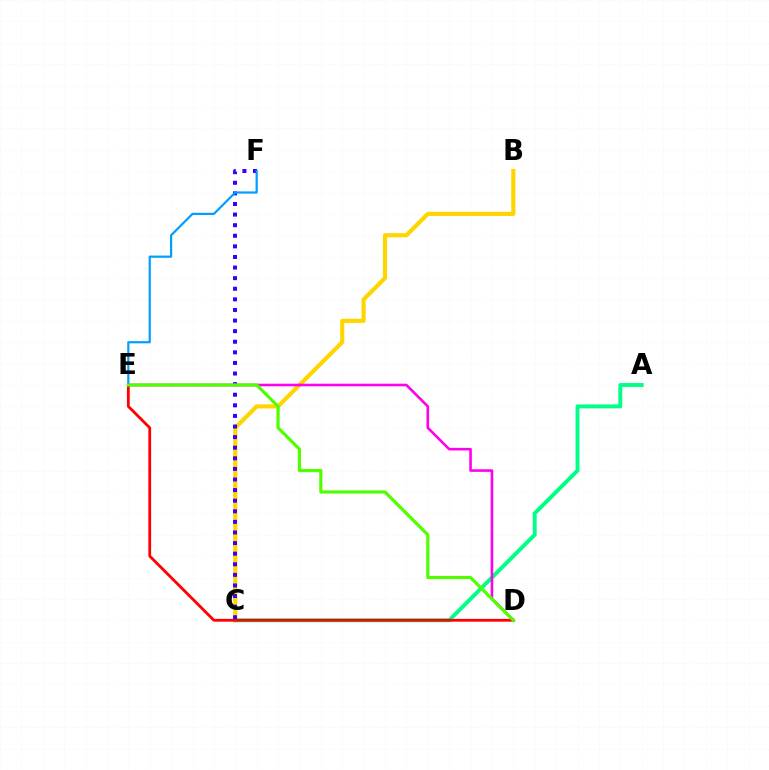{('B', 'C'): [{'color': '#ffd500', 'line_style': 'solid', 'thickness': 2.99}], ('A', 'C'): [{'color': '#00ff86', 'line_style': 'solid', 'thickness': 2.82}], ('C', 'F'): [{'color': '#3700ff', 'line_style': 'dotted', 'thickness': 2.88}], ('D', 'E'): [{'color': '#ff0000', 'line_style': 'solid', 'thickness': 2.01}, {'color': '#ff00ed', 'line_style': 'solid', 'thickness': 1.88}, {'color': '#4fff00', 'line_style': 'solid', 'thickness': 2.29}], ('E', 'F'): [{'color': '#009eff', 'line_style': 'solid', 'thickness': 1.58}]}